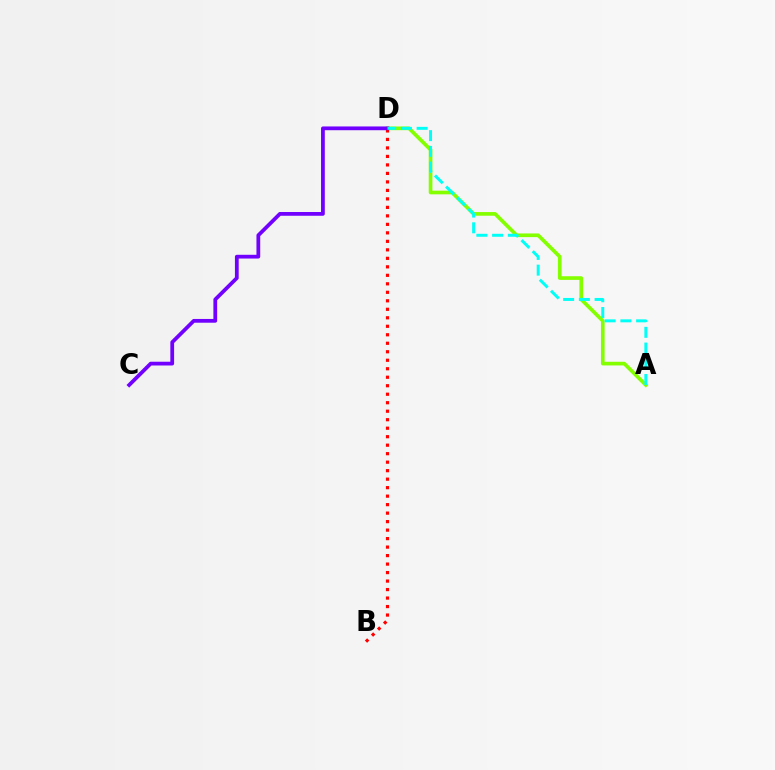{('A', 'D'): [{'color': '#84ff00', 'line_style': 'solid', 'thickness': 2.64}, {'color': '#00fff6', 'line_style': 'dashed', 'thickness': 2.14}], ('B', 'D'): [{'color': '#ff0000', 'line_style': 'dotted', 'thickness': 2.31}], ('C', 'D'): [{'color': '#7200ff', 'line_style': 'solid', 'thickness': 2.71}]}